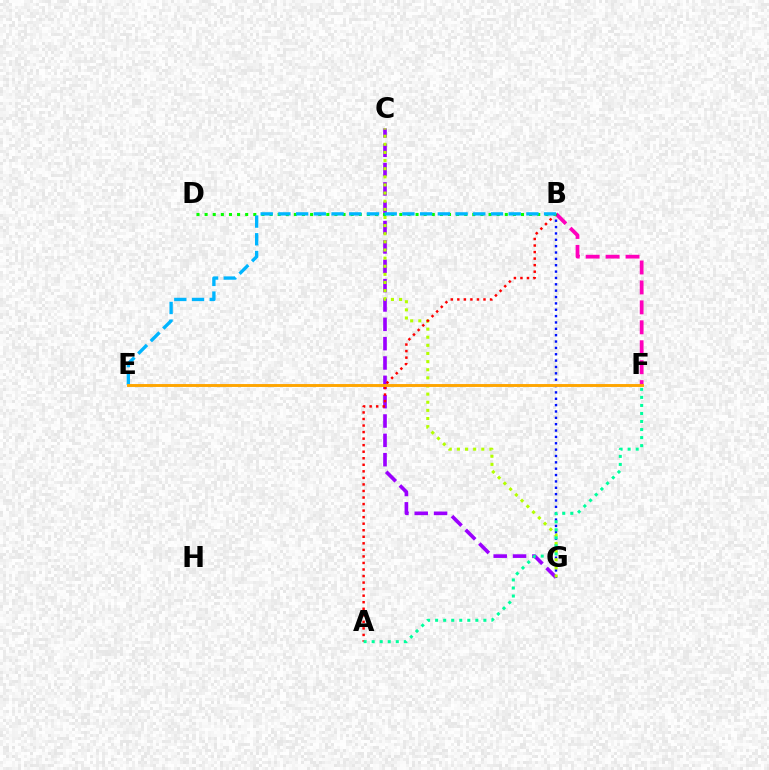{('B', 'F'): [{'color': '#ff00bd', 'line_style': 'dashed', 'thickness': 2.71}], ('B', 'G'): [{'color': '#0010ff', 'line_style': 'dotted', 'thickness': 1.73}], ('C', 'G'): [{'color': '#9b00ff', 'line_style': 'dashed', 'thickness': 2.63}, {'color': '#b3ff00', 'line_style': 'dotted', 'thickness': 2.21}], ('A', 'B'): [{'color': '#ff0000', 'line_style': 'dotted', 'thickness': 1.78}], ('A', 'F'): [{'color': '#00ff9d', 'line_style': 'dotted', 'thickness': 2.18}], ('B', 'D'): [{'color': '#08ff00', 'line_style': 'dotted', 'thickness': 2.2}], ('B', 'E'): [{'color': '#00b5ff', 'line_style': 'dashed', 'thickness': 2.41}], ('E', 'F'): [{'color': '#ffa500', 'line_style': 'solid', 'thickness': 2.09}]}